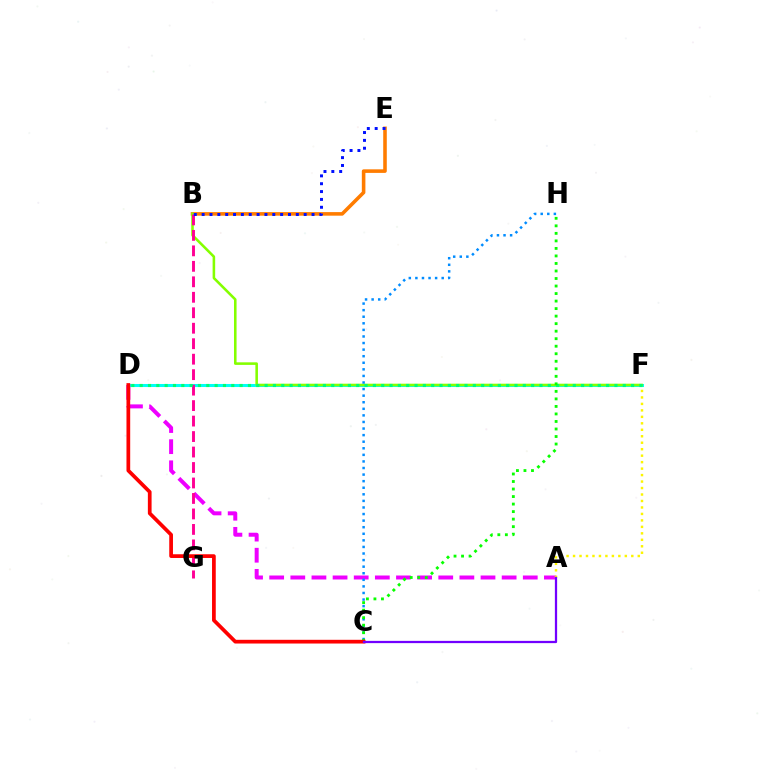{('A', 'D'): [{'color': '#ee00ff', 'line_style': 'dashed', 'thickness': 2.87}], ('A', 'F'): [{'color': '#fcf500', 'line_style': 'dotted', 'thickness': 1.76}], ('B', 'E'): [{'color': '#ff7c00', 'line_style': 'solid', 'thickness': 2.57}, {'color': '#0010ff', 'line_style': 'dotted', 'thickness': 2.13}], ('D', 'F'): [{'color': '#00fff6', 'line_style': 'solid', 'thickness': 2.18}, {'color': '#00ff74', 'line_style': 'dotted', 'thickness': 2.26}], ('B', 'F'): [{'color': '#84ff00', 'line_style': 'solid', 'thickness': 1.85}], ('B', 'G'): [{'color': '#ff0094', 'line_style': 'dashed', 'thickness': 2.1}], ('C', 'H'): [{'color': '#008cff', 'line_style': 'dotted', 'thickness': 1.79}, {'color': '#08ff00', 'line_style': 'dotted', 'thickness': 2.04}], ('C', 'D'): [{'color': '#ff0000', 'line_style': 'solid', 'thickness': 2.68}], ('A', 'C'): [{'color': '#7200ff', 'line_style': 'solid', 'thickness': 1.62}]}